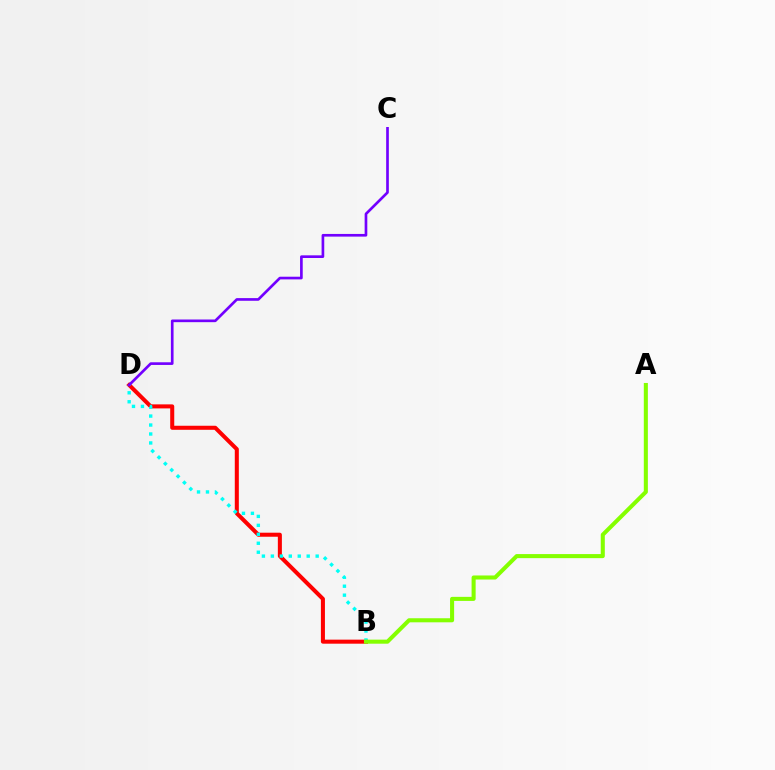{('B', 'D'): [{'color': '#ff0000', 'line_style': 'solid', 'thickness': 2.91}, {'color': '#00fff6', 'line_style': 'dotted', 'thickness': 2.43}], ('A', 'B'): [{'color': '#84ff00', 'line_style': 'solid', 'thickness': 2.92}], ('C', 'D'): [{'color': '#7200ff', 'line_style': 'solid', 'thickness': 1.92}]}